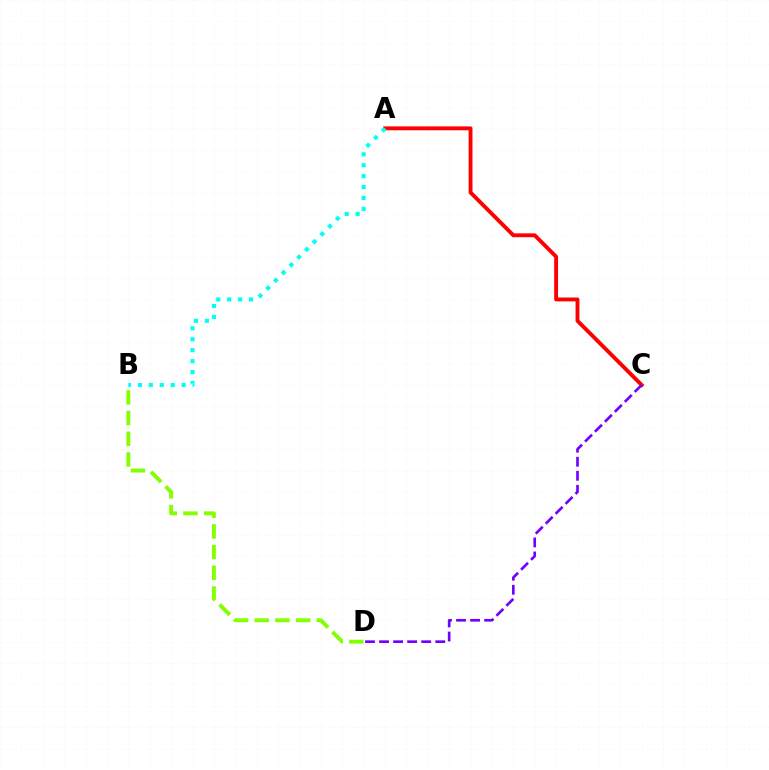{('A', 'C'): [{'color': '#ff0000', 'line_style': 'solid', 'thickness': 2.79}], ('B', 'D'): [{'color': '#84ff00', 'line_style': 'dashed', 'thickness': 2.81}], ('A', 'B'): [{'color': '#00fff6', 'line_style': 'dotted', 'thickness': 2.97}], ('C', 'D'): [{'color': '#7200ff', 'line_style': 'dashed', 'thickness': 1.91}]}